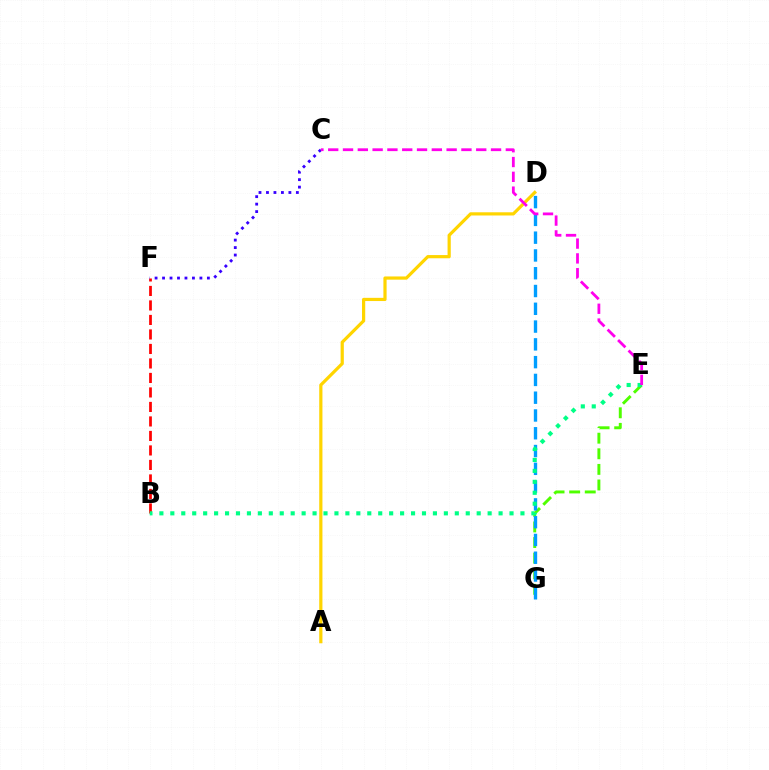{('B', 'F'): [{'color': '#ff0000', 'line_style': 'dashed', 'thickness': 1.97}], ('E', 'G'): [{'color': '#4fff00', 'line_style': 'dashed', 'thickness': 2.12}], ('A', 'D'): [{'color': '#ffd500', 'line_style': 'solid', 'thickness': 2.31}], ('C', 'F'): [{'color': '#3700ff', 'line_style': 'dotted', 'thickness': 2.03}], ('D', 'G'): [{'color': '#009eff', 'line_style': 'dashed', 'thickness': 2.42}], ('B', 'E'): [{'color': '#00ff86', 'line_style': 'dotted', 'thickness': 2.97}], ('C', 'E'): [{'color': '#ff00ed', 'line_style': 'dashed', 'thickness': 2.01}]}